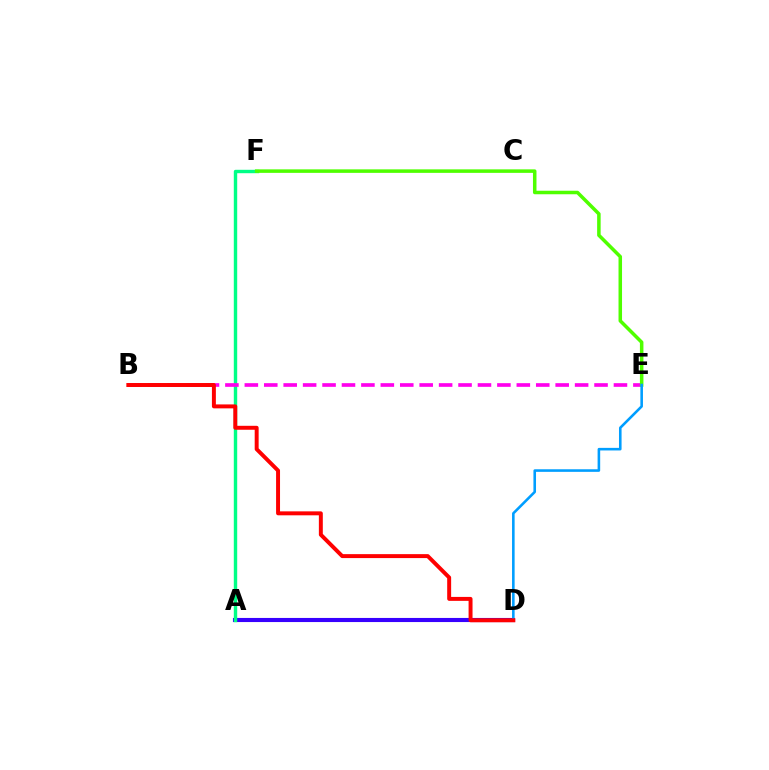{('A', 'D'): [{'color': '#ffd500', 'line_style': 'solid', 'thickness': 1.8}, {'color': '#3700ff', 'line_style': 'solid', 'thickness': 2.96}], ('A', 'F'): [{'color': '#00ff86', 'line_style': 'solid', 'thickness': 2.45}], ('B', 'E'): [{'color': '#ff00ed', 'line_style': 'dashed', 'thickness': 2.64}], ('E', 'F'): [{'color': '#4fff00', 'line_style': 'solid', 'thickness': 2.53}], ('D', 'E'): [{'color': '#009eff', 'line_style': 'solid', 'thickness': 1.86}], ('B', 'D'): [{'color': '#ff0000', 'line_style': 'solid', 'thickness': 2.84}]}